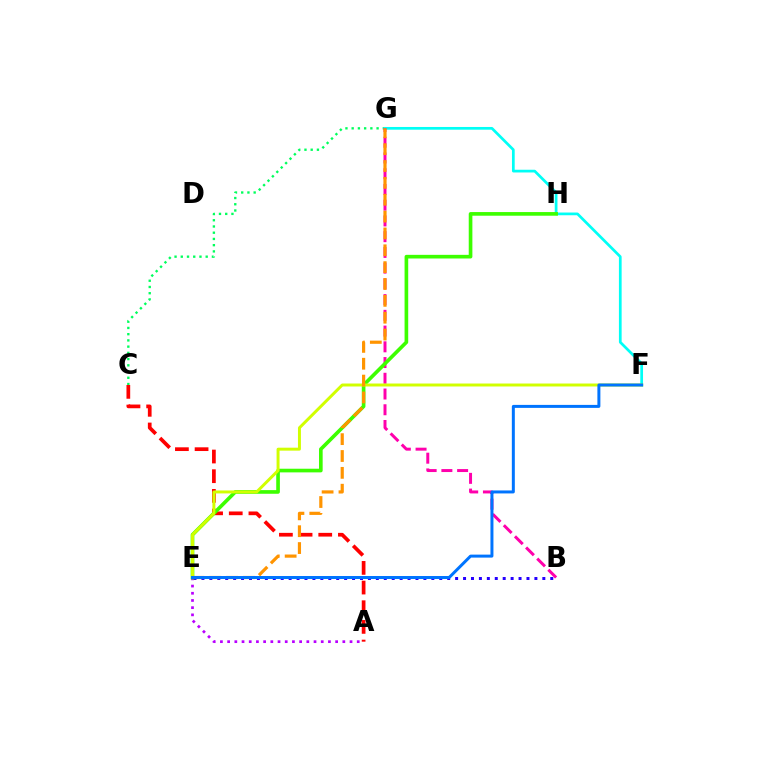{('A', 'C'): [{'color': '#ff0000', 'line_style': 'dashed', 'thickness': 2.67}], ('A', 'E'): [{'color': '#b900ff', 'line_style': 'dotted', 'thickness': 1.96}], ('C', 'G'): [{'color': '#00ff5c', 'line_style': 'dotted', 'thickness': 1.69}], ('F', 'G'): [{'color': '#00fff6', 'line_style': 'solid', 'thickness': 1.96}], ('B', 'G'): [{'color': '#ff00ac', 'line_style': 'dashed', 'thickness': 2.14}], ('B', 'E'): [{'color': '#2500ff', 'line_style': 'dotted', 'thickness': 2.15}], ('E', 'H'): [{'color': '#3dff00', 'line_style': 'solid', 'thickness': 2.63}], ('E', 'F'): [{'color': '#d1ff00', 'line_style': 'solid', 'thickness': 2.13}, {'color': '#0074ff', 'line_style': 'solid', 'thickness': 2.15}], ('E', 'G'): [{'color': '#ff9400', 'line_style': 'dashed', 'thickness': 2.29}]}